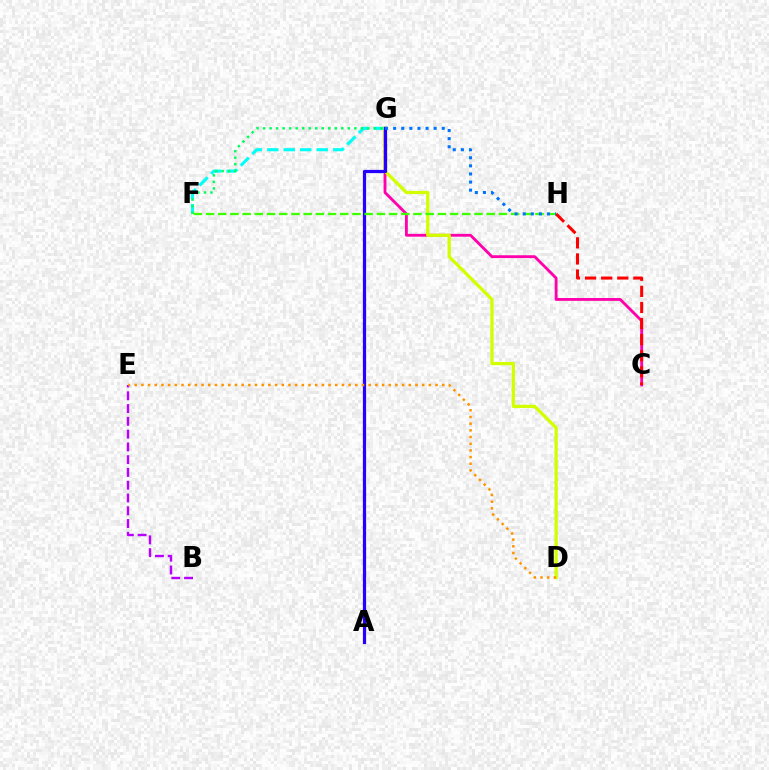{('C', 'G'): [{'color': '#ff00ac', 'line_style': 'solid', 'thickness': 2.04}], ('F', 'G'): [{'color': '#00fff6', 'line_style': 'dashed', 'thickness': 2.24}, {'color': '#00ff5c', 'line_style': 'dotted', 'thickness': 1.77}], ('D', 'G'): [{'color': '#d1ff00', 'line_style': 'solid', 'thickness': 2.35}], ('A', 'G'): [{'color': '#2500ff', 'line_style': 'solid', 'thickness': 2.32}], ('B', 'E'): [{'color': '#b900ff', 'line_style': 'dashed', 'thickness': 1.74}], ('F', 'H'): [{'color': '#3dff00', 'line_style': 'dashed', 'thickness': 1.66}], ('C', 'H'): [{'color': '#ff0000', 'line_style': 'dashed', 'thickness': 2.19}], ('D', 'E'): [{'color': '#ff9400', 'line_style': 'dotted', 'thickness': 1.82}], ('G', 'H'): [{'color': '#0074ff', 'line_style': 'dotted', 'thickness': 2.2}]}